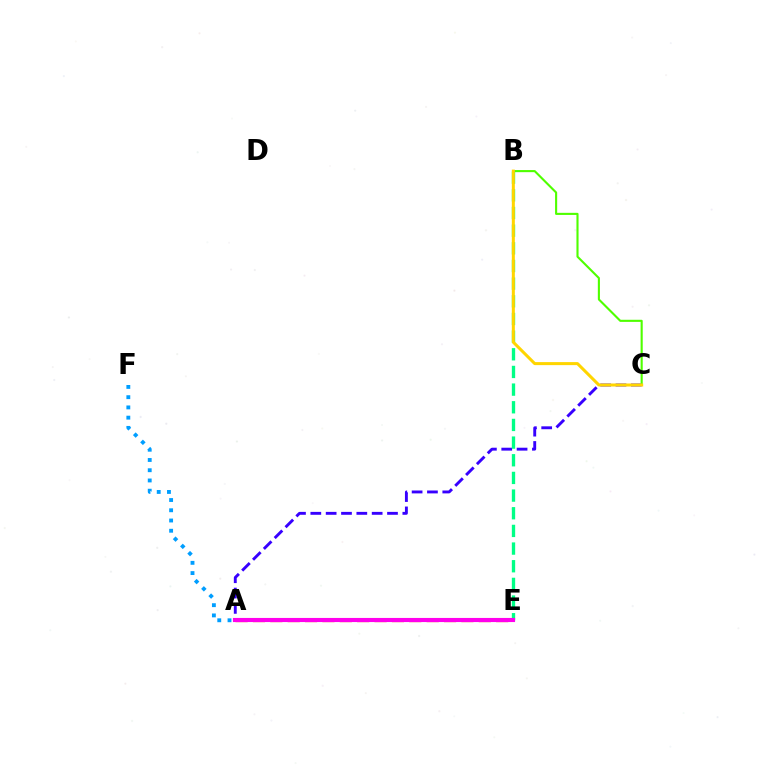{('A', 'C'): [{'color': '#3700ff', 'line_style': 'dashed', 'thickness': 2.08}], ('A', 'E'): [{'color': '#ff0000', 'line_style': 'dashed', 'thickness': 2.36}, {'color': '#ff00ed', 'line_style': 'solid', 'thickness': 2.97}], ('B', 'E'): [{'color': '#00ff86', 'line_style': 'dashed', 'thickness': 2.4}], ('A', 'F'): [{'color': '#009eff', 'line_style': 'dotted', 'thickness': 2.78}], ('B', 'C'): [{'color': '#4fff00', 'line_style': 'solid', 'thickness': 1.52}, {'color': '#ffd500', 'line_style': 'solid', 'thickness': 2.18}]}